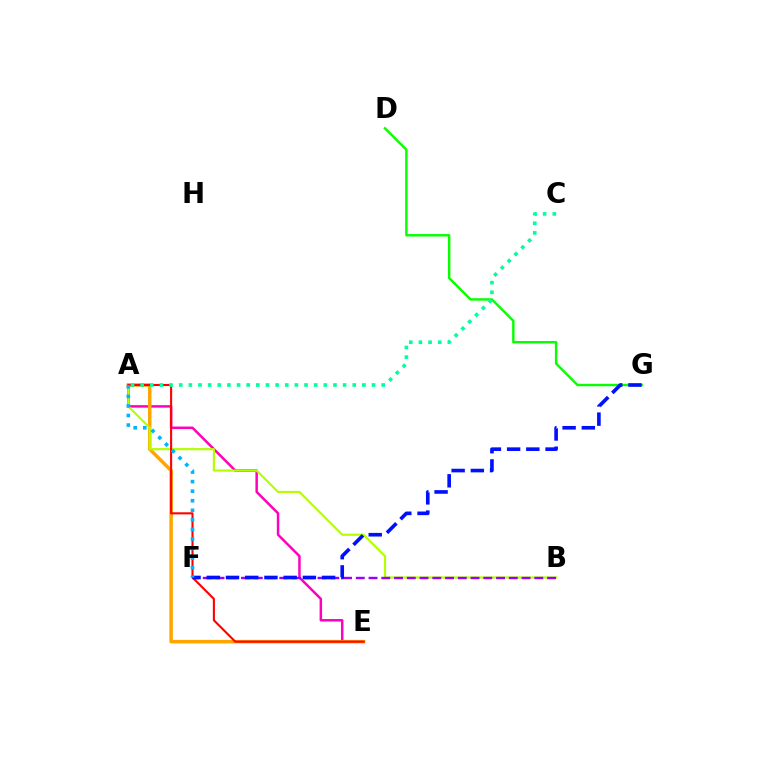{('A', 'E'): [{'color': '#ff00bd', 'line_style': 'solid', 'thickness': 1.79}, {'color': '#ffa500', 'line_style': 'solid', 'thickness': 2.52}, {'color': '#ff0000', 'line_style': 'solid', 'thickness': 1.51}], ('A', 'B'): [{'color': '#b3ff00', 'line_style': 'solid', 'thickness': 1.56}], ('B', 'F'): [{'color': '#9b00ff', 'line_style': 'dashed', 'thickness': 1.73}], ('D', 'G'): [{'color': '#08ff00', 'line_style': 'solid', 'thickness': 1.75}], ('F', 'G'): [{'color': '#0010ff', 'line_style': 'dashed', 'thickness': 2.61}], ('A', 'C'): [{'color': '#00ff9d', 'line_style': 'dotted', 'thickness': 2.62}], ('A', 'F'): [{'color': '#00b5ff', 'line_style': 'dotted', 'thickness': 2.6}]}